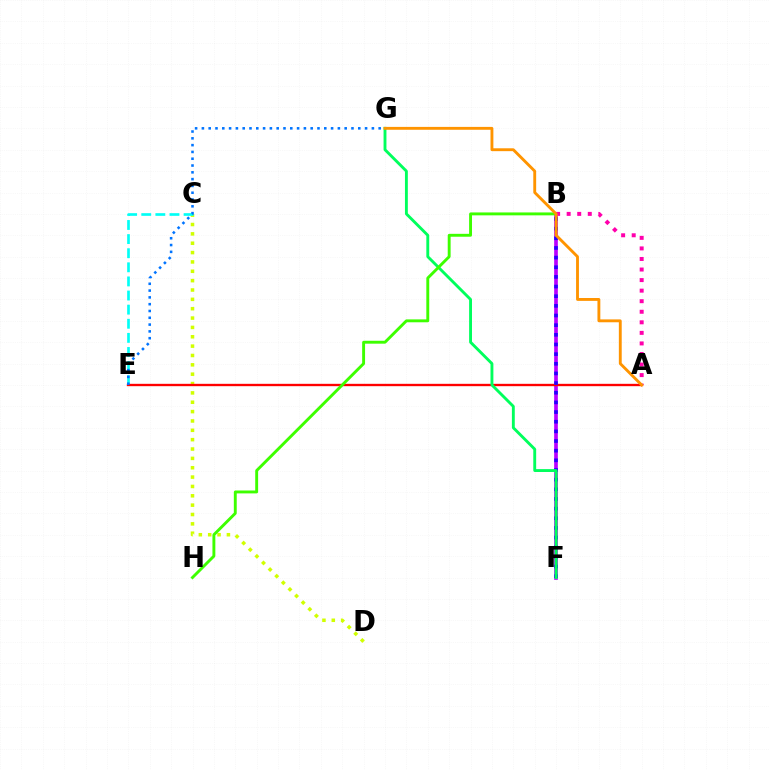{('C', 'D'): [{'color': '#d1ff00', 'line_style': 'dotted', 'thickness': 2.54}], ('C', 'E'): [{'color': '#00fff6', 'line_style': 'dashed', 'thickness': 1.92}], ('B', 'F'): [{'color': '#b900ff', 'line_style': 'solid', 'thickness': 2.65}, {'color': '#2500ff', 'line_style': 'dotted', 'thickness': 2.62}], ('A', 'E'): [{'color': '#ff0000', 'line_style': 'solid', 'thickness': 1.69}], ('E', 'G'): [{'color': '#0074ff', 'line_style': 'dotted', 'thickness': 1.85}], ('F', 'G'): [{'color': '#00ff5c', 'line_style': 'solid', 'thickness': 2.07}], ('B', 'H'): [{'color': '#3dff00', 'line_style': 'solid', 'thickness': 2.09}], ('A', 'B'): [{'color': '#ff00ac', 'line_style': 'dotted', 'thickness': 2.87}], ('A', 'G'): [{'color': '#ff9400', 'line_style': 'solid', 'thickness': 2.07}]}